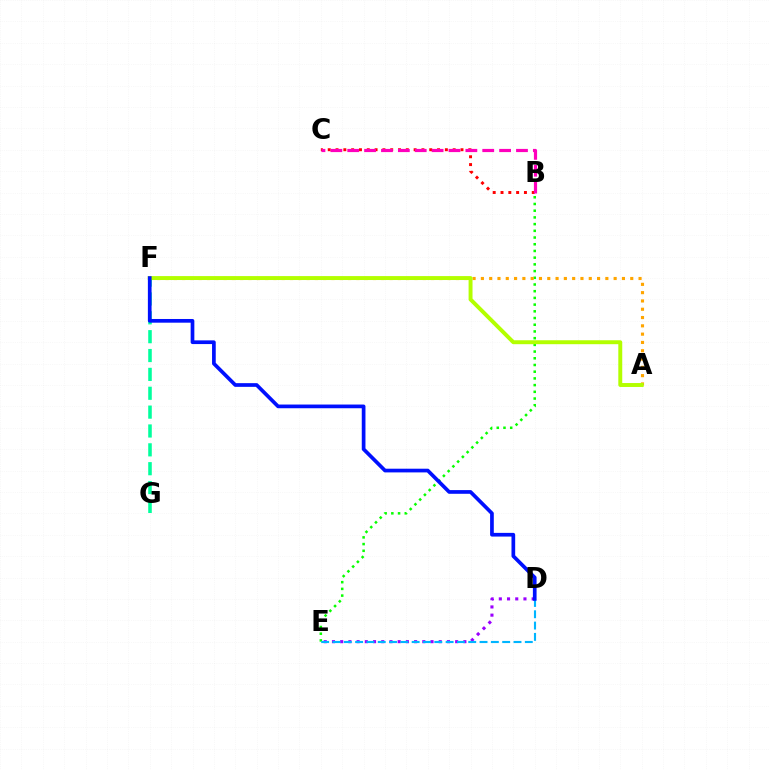{('B', 'E'): [{'color': '#08ff00', 'line_style': 'dotted', 'thickness': 1.82}], ('A', 'F'): [{'color': '#ffa500', 'line_style': 'dotted', 'thickness': 2.25}, {'color': '#b3ff00', 'line_style': 'solid', 'thickness': 2.83}], ('D', 'E'): [{'color': '#9b00ff', 'line_style': 'dotted', 'thickness': 2.23}, {'color': '#00b5ff', 'line_style': 'dashed', 'thickness': 1.54}], ('F', 'G'): [{'color': '#00ff9d', 'line_style': 'dashed', 'thickness': 2.56}], ('B', 'C'): [{'color': '#ff0000', 'line_style': 'dotted', 'thickness': 2.12}, {'color': '#ff00bd', 'line_style': 'dashed', 'thickness': 2.29}], ('D', 'F'): [{'color': '#0010ff', 'line_style': 'solid', 'thickness': 2.66}]}